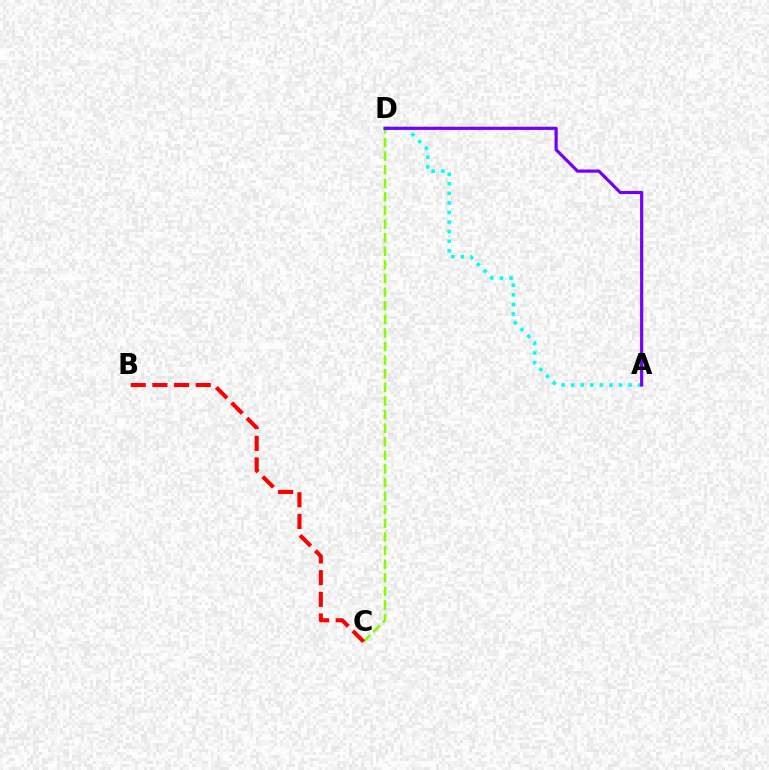{('C', 'D'): [{'color': '#84ff00', 'line_style': 'dashed', 'thickness': 1.85}], ('B', 'C'): [{'color': '#ff0000', 'line_style': 'dashed', 'thickness': 2.94}], ('A', 'D'): [{'color': '#00fff6', 'line_style': 'dotted', 'thickness': 2.6}, {'color': '#7200ff', 'line_style': 'solid', 'thickness': 2.29}]}